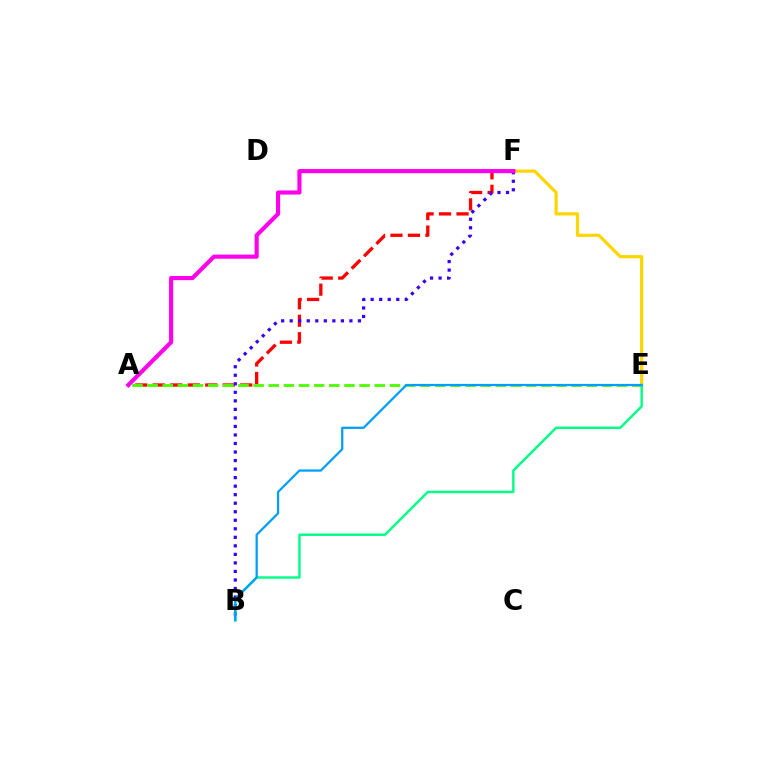{('A', 'F'): [{'color': '#ff0000', 'line_style': 'dashed', 'thickness': 2.38}, {'color': '#ff00ed', 'line_style': 'solid', 'thickness': 2.97}], ('E', 'F'): [{'color': '#ffd500', 'line_style': 'solid', 'thickness': 2.3}], ('B', 'F'): [{'color': '#3700ff', 'line_style': 'dotted', 'thickness': 2.32}], ('A', 'E'): [{'color': '#4fff00', 'line_style': 'dashed', 'thickness': 2.06}], ('B', 'E'): [{'color': '#00ff86', 'line_style': 'solid', 'thickness': 1.75}, {'color': '#009eff', 'line_style': 'solid', 'thickness': 1.62}]}